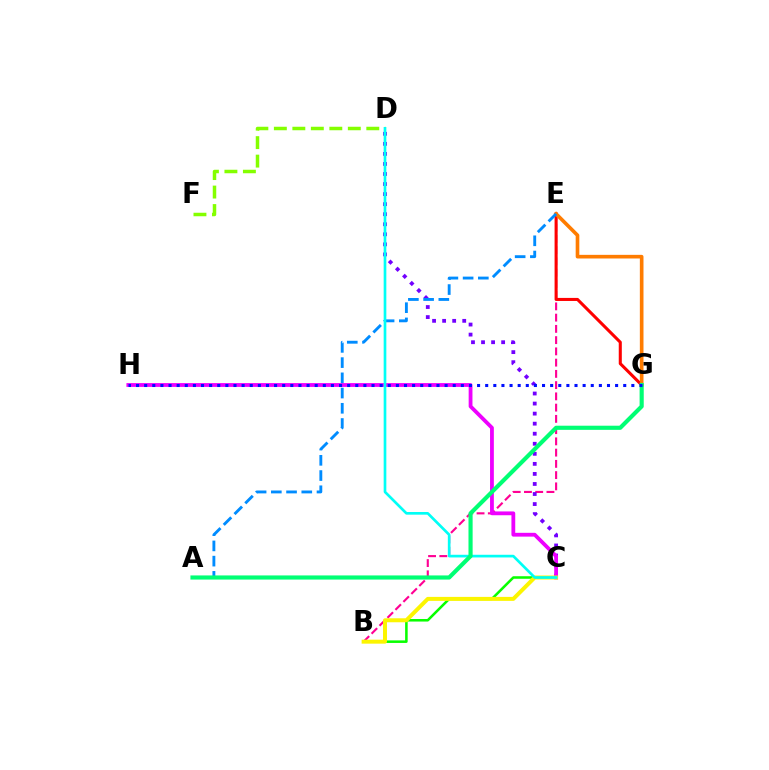{('B', 'E'): [{'color': '#ff0094', 'line_style': 'dashed', 'thickness': 1.53}], ('C', 'D'): [{'color': '#7200ff', 'line_style': 'dotted', 'thickness': 2.73}, {'color': '#00fff6', 'line_style': 'solid', 'thickness': 1.92}], ('E', 'G'): [{'color': '#ff0000', 'line_style': 'solid', 'thickness': 2.2}, {'color': '#ff7c00', 'line_style': 'solid', 'thickness': 2.62}], ('B', 'C'): [{'color': '#08ff00', 'line_style': 'solid', 'thickness': 1.83}, {'color': '#fcf500', 'line_style': 'solid', 'thickness': 2.87}], ('C', 'H'): [{'color': '#ee00ff', 'line_style': 'solid', 'thickness': 2.74}], ('D', 'F'): [{'color': '#84ff00', 'line_style': 'dashed', 'thickness': 2.51}], ('A', 'E'): [{'color': '#008cff', 'line_style': 'dashed', 'thickness': 2.07}], ('A', 'G'): [{'color': '#00ff74', 'line_style': 'solid', 'thickness': 2.98}], ('G', 'H'): [{'color': '#0010ff', 'line_style': 'dotted', 'thickness': 2.21}]}